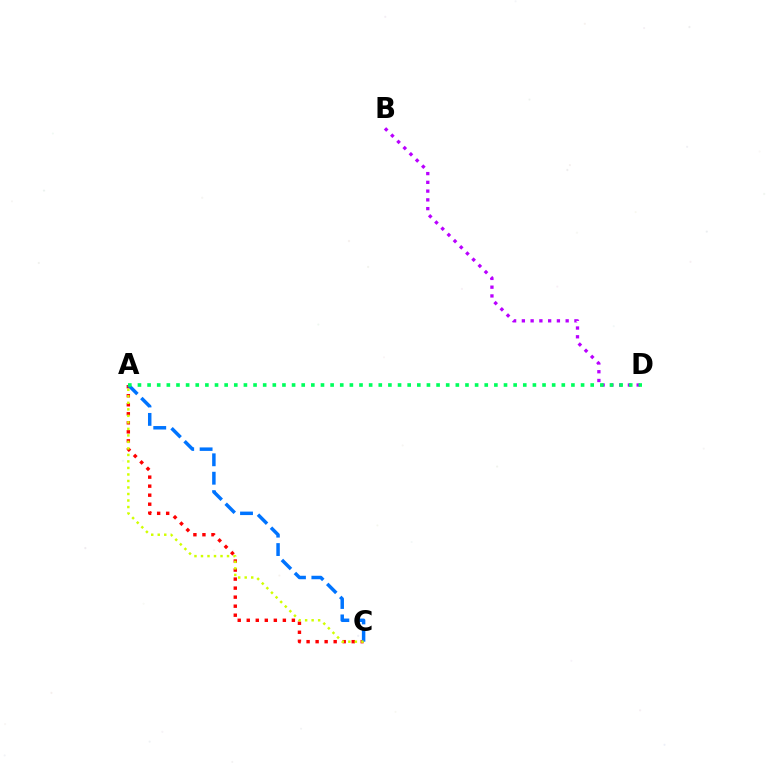{('B', 'D'): [{'color': '#b900ff', 'line_style': 'dotted', 'thickness': 2.38}], ('A', 'C'): [{'color': '#ff0000', 'line_style': 'dotted', 'thickness': 2.45}, {'color': '#0074ff', 'line_style': 'dashed', 'thickness': 2.5}, {'color': '#d1ff00', 'line_style': 'dotted', 'thickness': 1.77}], ('A', 'D'): [{'color': '#00ff5c', 'line_style': 'dotted', 'thickness': 2.62}]}